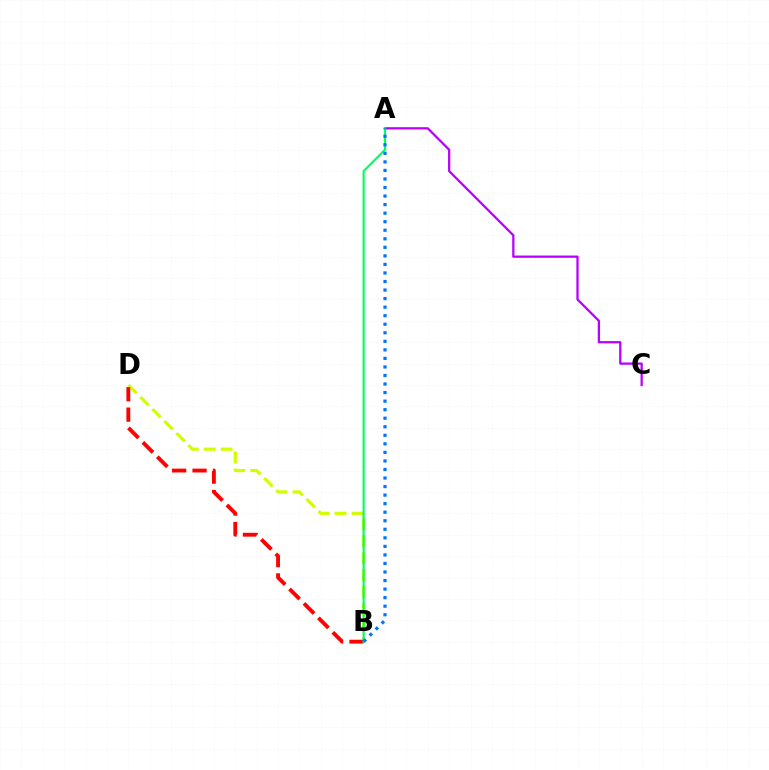{('A', 'C'): [{'color': '#b900ff', 'line_style': 'solid', 'thickness': 1.63}], ('B', 'D'): [{'color': '#d1ff00', 'line_style': 'dashed', 'thickness': 2.31}, {'color': '#ff0000', 'line_style': 'dashed', 'thickness': 2.77}], ('A', 'B'): [{'color': '#00ff5c', 'line_style': 'solid', 'thickness': 1.53}, {'color': '#0074ff', 'line_style': 'dotted', 'thickness': 2.32}]}